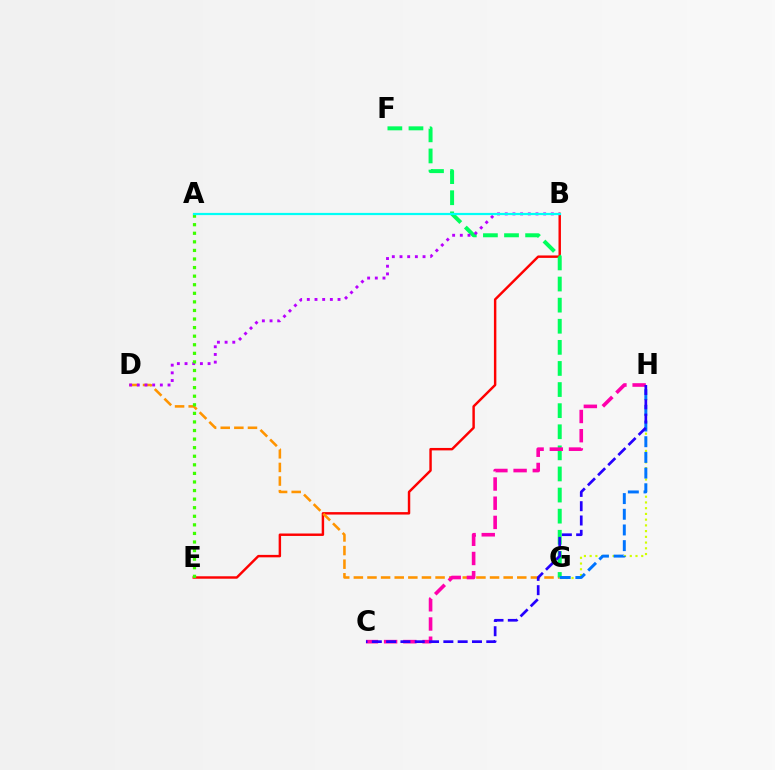{('B', 'E'): [{'color': '#ff0000', 'line_style': 'solid', 'thickness': 1.76}], ('D', 'G'): [{'color': '#ff9400', 'line_style': 'dashed', 'thickness': 1.85}], ('G', 'H'): [{'color': '#d1ff00', 'line_style': 'dotted', 'thickness': 1.56}, {'color': '#0074ff', 'line_style': 'dashed', 'thickness': 2.13}], ('F', 'G'): [{'color': '#00ff5c', 'line_style': 'dashed', 'thickness': 2.87}], ('B', 'D'): [{'color': '#b900ff', 'line_style': 'dotted', 'thickness': 2.09}], ('A', 'E'): [{'color': '#3dff00', 'line_style': 'dotted', 'thickness': 2.33}], ('C', 'H'): [{'color': '#ff00ac', 'line_style': 'dashed', 'thickness': 2.61}, {'color': '#2500ff', 'line_style': 'dashed', 'thickness': 1.94}], ('A', 'B'): [{'color': '#00fff6', 'line_style': 'solid', 'thickness': 1.59}]}